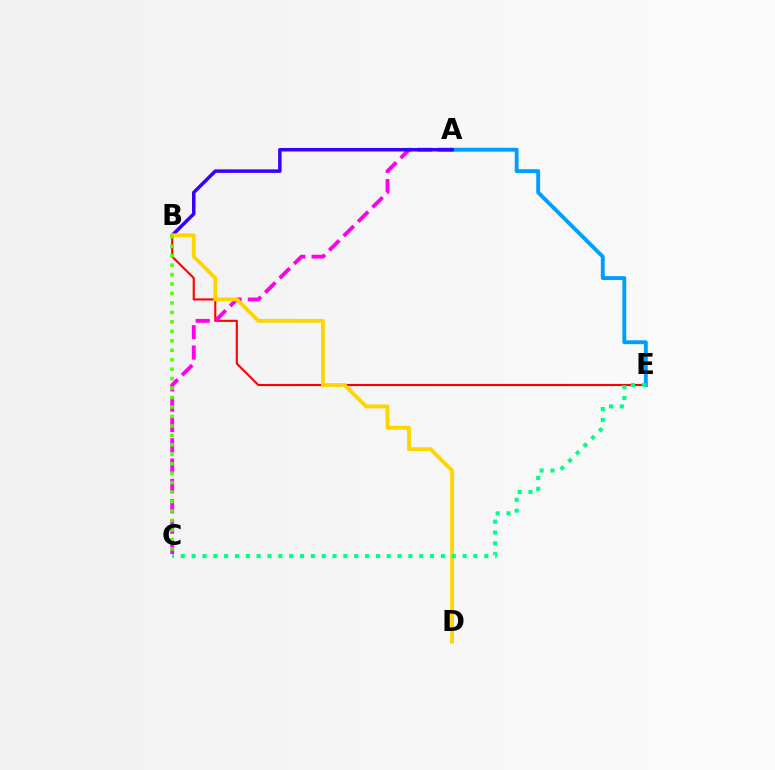{('B', 'E'): [{'color': '#ff0000', 'line_style': 'solid', 'thickness': 1.52}], ('A', 'E'): [{'color': '#009eff', 'line_style': 'solid', 'thickness': 2.8}], ('A', 'C'): [{'color': '#ff00ed', 'line_style': 'dashed', 'thickness': 2.76}], ('A', 'B'): [{'color': '#3700ff', 'line_style': 'solid', 'thickness': 2.52}], ('B', 'D'): [{'color': '#ffd500', 'line_style': 'solid', 'thickness': 2.76}], ('B', 'C'): [{'color': '#4fff00', 'line_style': 'dotted', 'thickness': 2.57}], ('C', 'E'): [{'color': '#00ff86', 'line_style': 'dotted', 'thickness': 2.94}]}